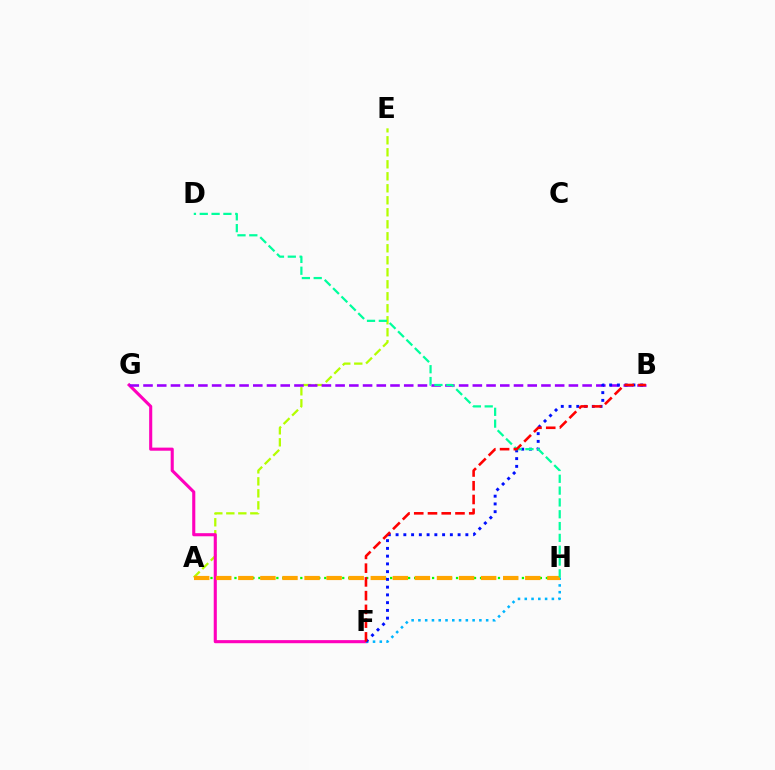{('A', 'H'): [{'color': '#08ff00', 'line_style': 'dotted', 'thickness': 1.63}, {'color': '#ffa500', 'line_style': 'dashed', 'thickness': 3.0}], ('A', 'E'): [{'color': '#b3ff00', 'line_style': 'dashed', 'thickness': 1.63}], ('F', 'G'): [{'color': '#ff00bd', 'line_style': 'solid', 'thickness': 2.23}], ('B', 'G'): [{'color': '#9b00ff', 'line_style': 'dashed', 'thickness': 1.86}], ('F', 'H'): [{'color': '#00b5ff', 'line_style': 'dotted', 'thickness': 1.84}], ('B', 'F'): [{'color': '#0010ff', 'line_style': 'dotted', 'thickness': 2.11}, {'color': '#ff0000', 'line_style': 'dashed', 'thickness': 1.87}], ('D', 'H'): [{'color': '#00ff9d', 'line_style': 'dashed', 'thickness': 1.61}]}